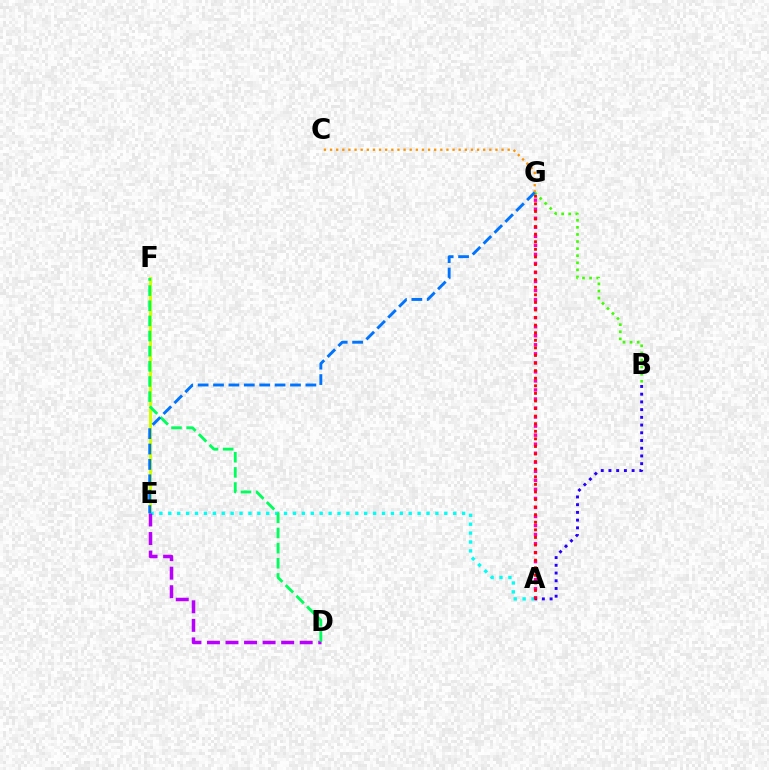{('E', 'F'): [{'color': '#d1ff00', 'line_style': 'solid', 'thickness': 2.2}], ('A', 'E'): [{'color': '#00fff6', 'line_style': 'dotted', 'thickness': 2.42}], ('A', 'G'): [{'color': '#ff00ac', 'line_style': 'dotted', 'thickness': 2.46}, {'color': '#ff0000', 'line_style': 'dotted', 'thickness': 2.06}], ('A', 'B'): [{'color': '#2500ff', 'line_style': 'dotted', 'thickness': 2.1}], ('D', 'E'): [{'color': '#b900ff', 'line_style': 'dashed', 'thickness': 2.52}], ('B', 'G'): [{'color': '#3dff00', 'line_style': 'dotted', 'thickness': 1.93}], ('D', 'F'): [{'color': '#00ff5c', 'line_style': 'dashed', 'thickness': 2.06}], ('C', 'G'): [{'color': '#ff9400', 'line_style': 'dotted', 'thickness': 1.66}], ('E', 'G'): [{'color': '#0074ff', 'line_style': 'dashed', 'thickness': 2.09}]}